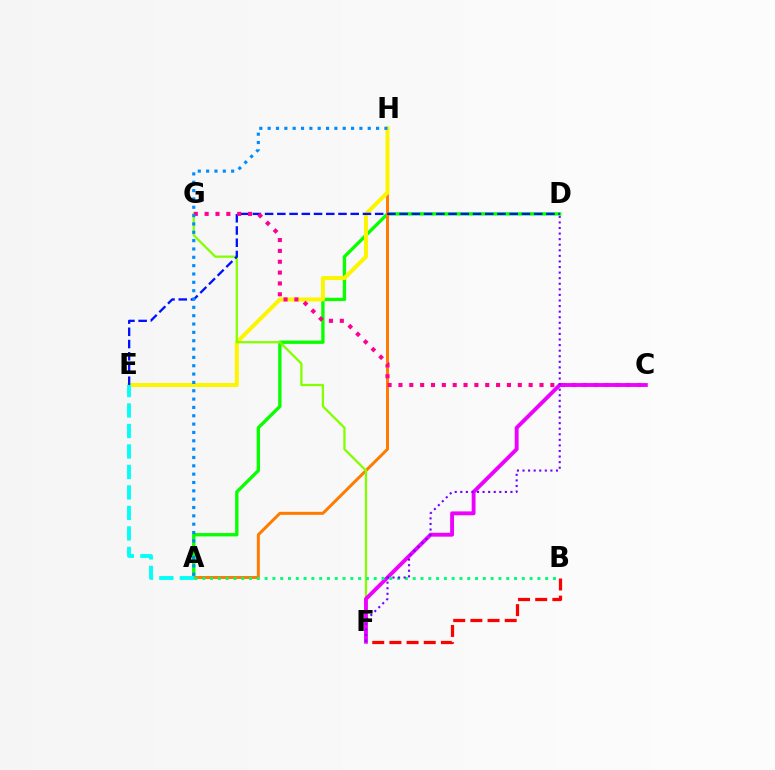{('A', 'D'): [{'color': '#08ff00', 'line_style': 'solid', 'thickness': 2.4}], ('A', 'H'): [{'color': '#ff7c00', 'line_style': 'solid', 'thickness': 2.16}, {'color': '#008cff', 'line_style': 'dotted', 'thickness': 2.27}], ('E', 'H'): [{'color': '#fcf500', 'line_style': 'solid', 'thickness': 2.87}], ('F', 'G'): [{'color': '#84ff00', 'line_style': 'solid', 'thickness': 1.64}], ('B', 'F'): [{'color': '#ff0000', 'line_style': 'dashed', 'thickness': 2.33}], ('D', 'E'): [{'color': '#0010ff', 'line_style': 'dashed', 'thickness': 1.66}], ('C', 'G'): [{'color': '#ff0094', 'line_style': 'dotted', 'thickness': 2.95}], ('C', 'F'): [{'color': '#ee00ff', 'line_style': 'solid', 'thickness': 2.79}], ('A', 'E'): [{'color': '#00fff6', 'line_style': 'dashed', 'thickness': 2.78}], ('A', 'B'): [{'color': '#00ff74', 'line_style': 'dotted', 'thickness': 2.12}], ('D', 'F'): [{'color': '#7200ff', 'line_style': 'dotted', 'thickness': 1.51}]}